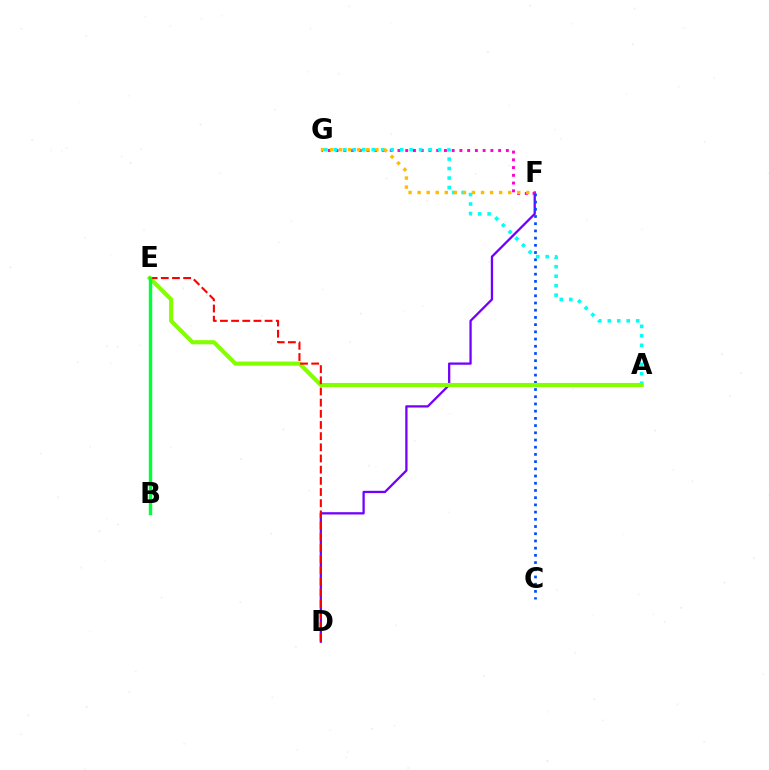{('D', 'F'): [{'color': '#7200ff', 'line_style': 'solid', 'thickness': 1.64}], ('F', 'G'): [{'color': '#ff00cf', 'line_style': 'dotted', 'thickness': 2.1}, {'color': '#ffbd00', 'line_style': 'dotted', 'thickness': 2.46}], ('C', 'F'): [{'color': '#004bff', 'line_style': 'dotted', 'thickness': 1.96}], ('A', 'G'): [{'color': '#00fff6', 'line_style': 'dotted', 'thickness': 2.57}], ('A', 'E'): [{'color': '#84ff00', 'line_style': 'solid', 'thickness': 2.97}], ('D', 'E'): [{'color': '#ff0000', 'line_style': 'dashed', 'thickness': 1.52}], ('B', 'E'): [{'color': '#00ff39', 'line_style': 'solid', 'thickness': 2.47}]}